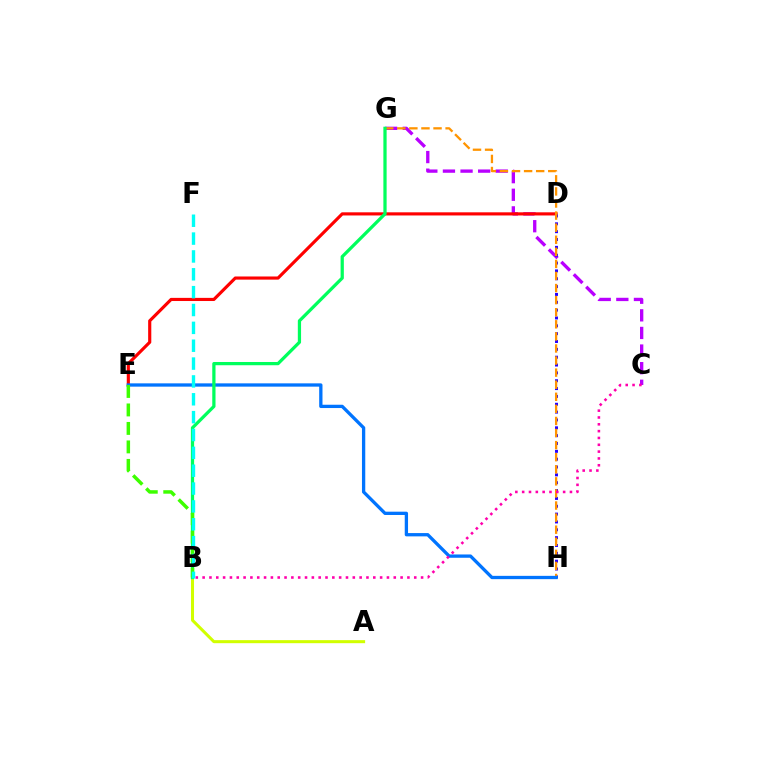{('A', 'B'): [{'color': '#d1ff00', 'line_style': 'solid', 'thickness': 2.18}], ('C', 'G'): [{'color': '#b900ff', 'line_style': 'dashed', 'thickness': 2.39}], ('D', 'E'): [{'color': '#ff0000', 'line_style': 'solid', 'thickness': 2.27}], ('D', 'H'): [{'color': '#2500ff', 'line_style': 'dotted', 'thickness': 2.13}], ('G', 'H'): [{'color': '#ff9400', 'line_style': 'dashed', 'thickness': 1.64}], ('E', 'H'): [{'color': '#0074ff', 'line_style': 'solid', 'thickness': 2.38}], ('B', 'G'): [{'color': '#00ff5c', 'line_style': 'solid', 'thickness': 2.34}], ('B', 'C'): [{'color': '#ff00ac', 'line_style': 'dotted', 'thickness': 1.85}], ('B', 'E'): [{'color': '#3dff00', 'line_style': 'dashed', 'thickness': 2.51}], ('B', 'F'): [{'color': '#00fff6', 'line_style': 'dashed', 'thickness': 2.43}]}